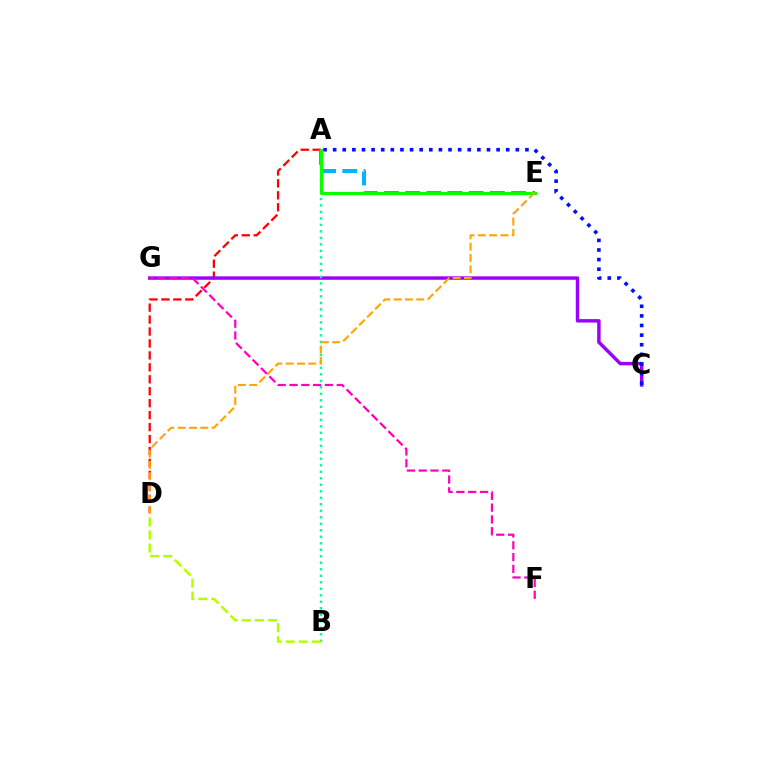{('A', 'D'): [{'color': '#ff0000', 'line_style': 'dashed', 'thickness': 1.62}], ('C', 'G'): [{'color': '#9b00ff', 'line_style': 'solid', 'thickness': 2.48}], ('A', 'B'): [{'color': '#00ff9d', 'line_style': 'dotted', 'thickness': 1.77}], ('A', 'C'): [{'color': '#0010ff', 'line_style': 'dotted', 'thickness': 2.61}], ('A', 'E'): [{'color': '#00b5ff', 'line_style': 'dashed', 'thickness': 2.88}, {'color': '#08ff00', 'line_style': 'solid', 'thickness': 2.25}], ('D', 'E'): [{'color': '#ffa500', 'line_style': 'dashed', 'thickness': 1.54}], ('F', 'G'): [{'color': '#ff00bd', 'line_style': 'dashed', 'thickness': 1.6}], ('B', 'D'): [{'color': '#b3ff00', 'line_style': 'dashed', 'thickness': 1.77}]}